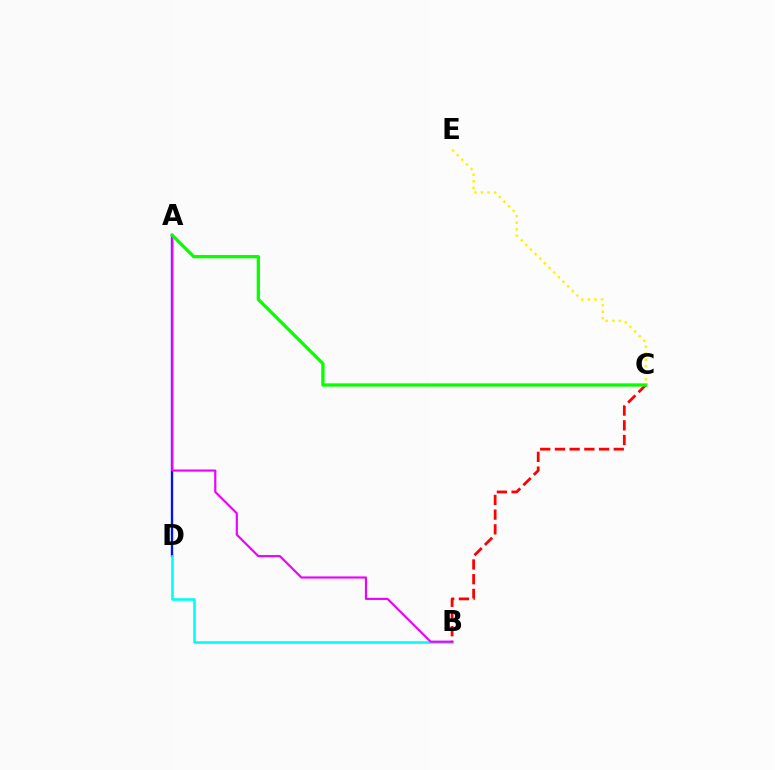{('A', 'D'): [{'color': '#0010ff', 'line_style': 'solid', 'thickness': 1.68}], ('B', 'D'): [{'color': '#00fff6', 'line_style': 'solid', 'thickness': 1.89}], ('A', 'B'): [{'color': '#ee00ff', 'line_style': 'solid', 'thickness': 1.55}], ('C', 'E'): [{'color': '#fcf500', 'line_style': 'dotted', 'thickness': 1.78}], ('B', 'C'): [{'color': '#ff0000', 'line_style': 'dashed', 'thickness': 2.0}], ('A', 'C'): [{'color': '#08ff00', 'line_style': 'solid', 'thickness': 2.36}]}